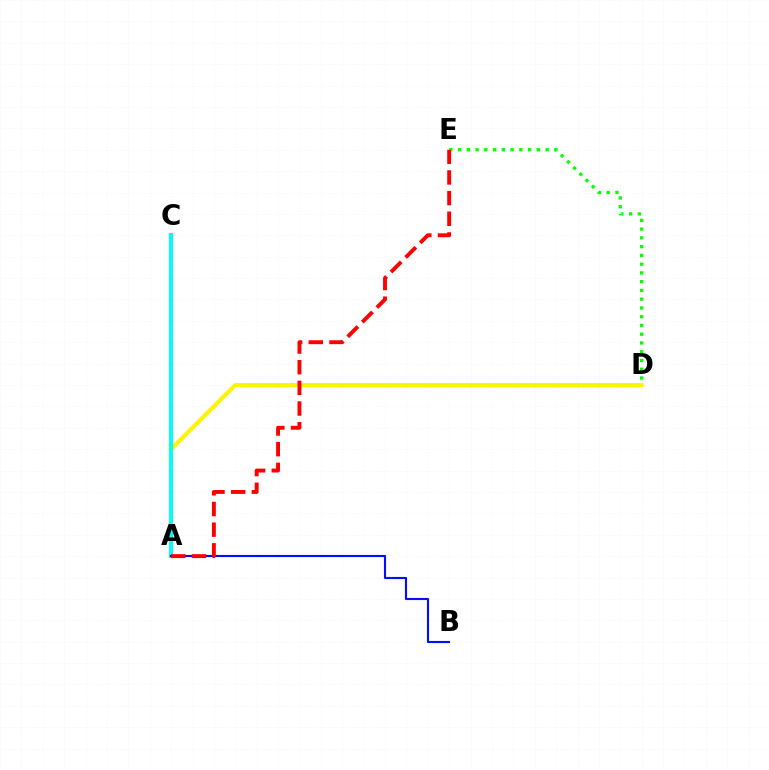{('A', 'C'): [{'color': '#ee00ff', 'line_style': 'solid', 'thickness': 2.95}, {'color': '#00fff6', 'line_style': 'solid', 'thickness': 2.85}], ('D', 'E'): [{'color': '#08ff00', 'line_style': 'dotted', 'thickness': 2.38}], ('A', 'D'): [{'color': '#fcf500', 'line_style': 'solid', 'thickness': 2.89}], ('A', 'B'): [{'color': '#0010ff', 'line_style': 'solid', 'thickness': 1.53}], ('A', 'E'): [{'color': '#ff0000', 'line_style': 'dashed', 'thickness': 2.81}]}